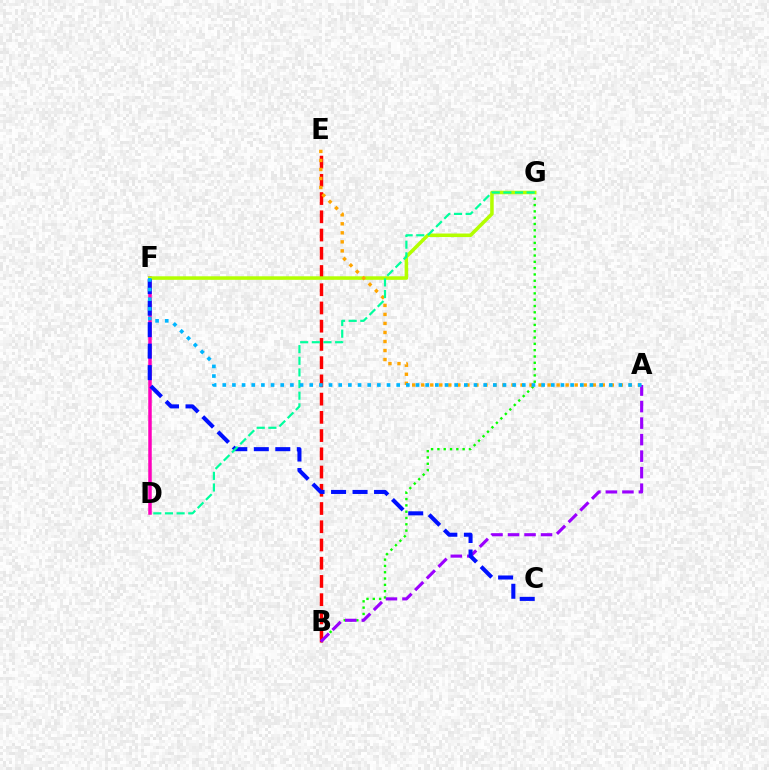{('B', 'G'): [{'color': '#08ff00', 'line_style': 'dotted', 'thickness': 1.71}], ('D', 'F'): [{'color': '#ff00bd', 'line_style': 'solid', 'thickness': 2.52}], ('B', 'E'): [{'color': '#ff0000', 'line_style': 'dashed', 'thickness': 2.48}], ('F', 'G'): [{'color': '#b3ff00', 'line_style': 'solid', 'thickness': 2.54}], ('A', 'B'): [{'color': '#9b00ff', 'line_style': 'dashed', 'thickness': 2.24}], ('A', 'E'): [{'color': '#ffa500', 'line_style': 'dotted', 'thickness': 2.45}], ('C', 'F'): [{'color': '#0010ff', 'line_style': 'dashed', 'thickness': 2.92}], ('D', 'G'): [{'color': '#00ff9d', 'line_style': 'dashed', 'thickness': 1.58}], ('A', 'F'): [{'color': '#00b5ff', 'line_style': 'dotted', 'thickness': 2.63}]}